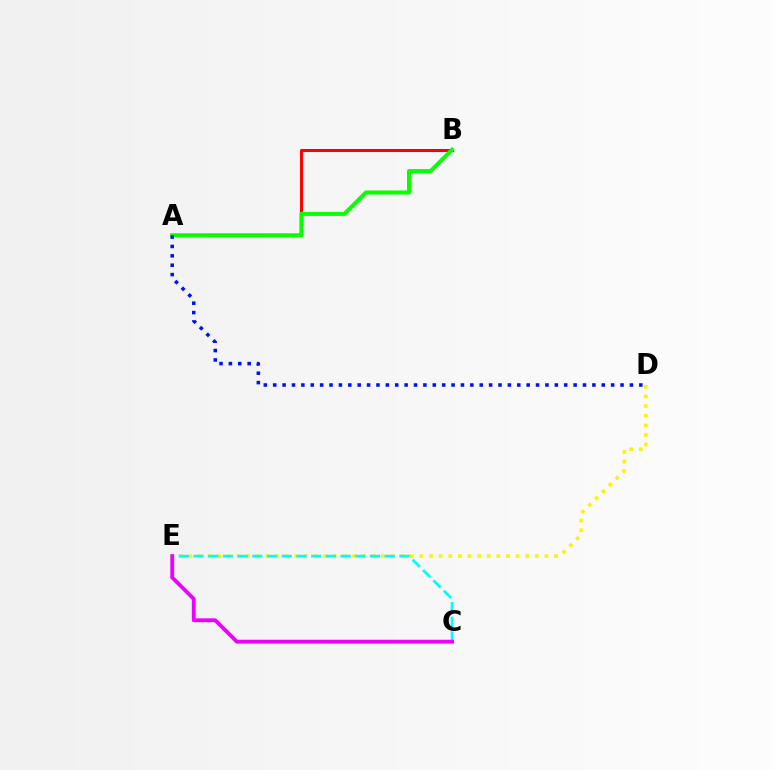{('A', 'B'): [{'color': '#ff0000', 'line_style': 'solid', 'thickness': 2.18}, {'color': '#08ff00', 'line_style': 'solid', 'thickness': 2.9}], ('D', 'E'): [{'color': '#fcf500', 'line_style': 'dotted', 'thickness': 2.61}], ('C', 'E'): [{'color': '#00fff6', 'line_style': 'dashed', 'thickness': 2.0}, {'color': '#ee00ff', 'line_style': 'solid', 'thickness': 2.77}], ('A', 'D'): [{'color': '#0010ff', 'line_style': 'dotted', 'thickness': 2.55}]}